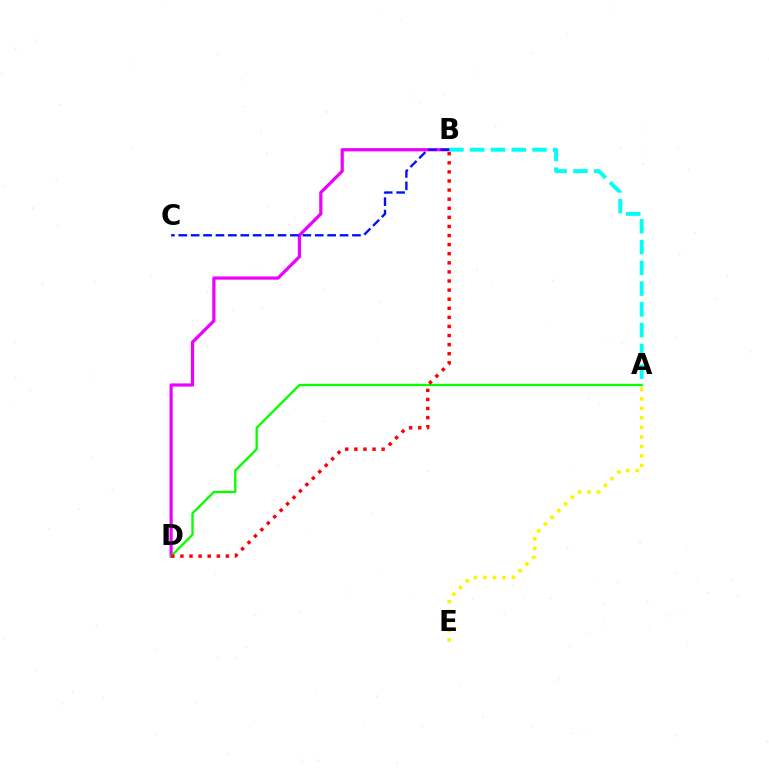{('B', 'D'): [{'color': '#ee00ff', 'line_style': 'solid', 'thickness': 2.31}, {'color': '#ff0000', 'line_style': 'dotted', 'thickness': 2.47}], ('A', 'D'): [{'color': '#08ff00', 'line_style': 'solid', 'thickness': 1.69}], ('A', 'B'): [{'color': '#00fff6', 'line_style': 'dashed', 'thickness': 2.82}], ('B', 'C'): [{'color': '#0010ff', 'line_style': 'dashed', 'thickness': 1.69}], ('A', 'E'): [{'color': '#fcf500', 'line_style': 'dotted', 'thickness': 2.58}]}